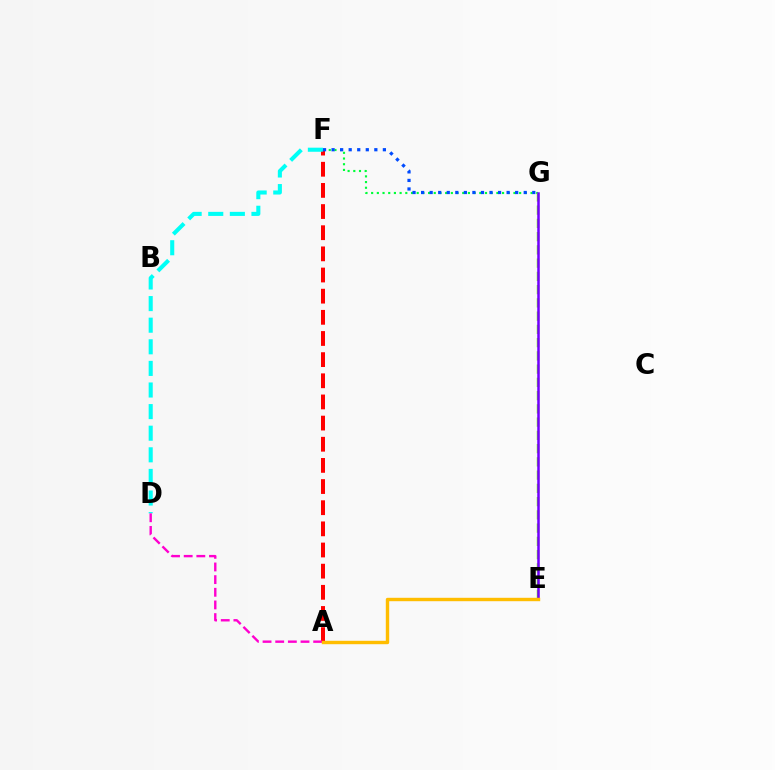{('F', 'G'): [{'color': '#00ff39', 'line_style': 'dotted', 'thickness': 1.55}, {'color': '#004bff', 'line_style': 'dotted', 'thickness': 2.32}], ('A', 'F'): [{'color': '#ff0000', 'line_style': 'dashed', 'thickness': 2.87}], ('D', 'F'): [{'color': '#00fff6', 'line_style': 'dashed', 'thickness': 2.93}], ('A', 'D'): [{'color': '#ff00cf', 'line_style': 'dashed', 'thickness': 1.72}], ('E', 'G'): [{'color': '#84ff00', 'line_style': 'dashed', 'thickness': 1.8}, {'color': '#7200ff', 'line_style': 'solid', 'thickness': 1.8}], ('A', 'E'): [{'color': '#ffbd00', 'line_style': 'solid', 'thickness': 2.45}]}